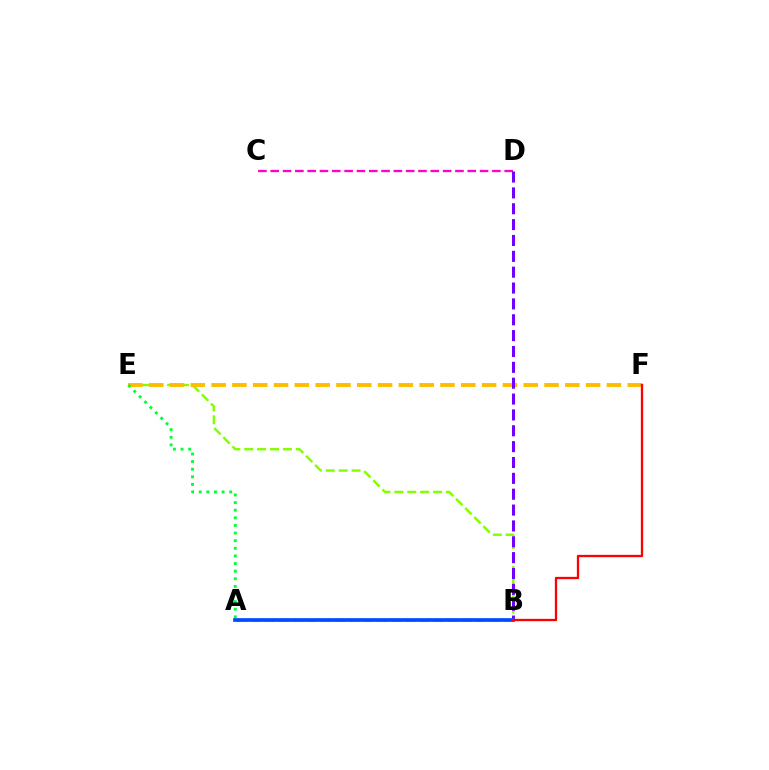{('B', 'E'): [{'color': '#84ff00', 'line_style': 'dashed', 'thickness': 1.75}], ('C', 'D'): [{'color': '#ff00cf', 'line_style': 'dashed', 'thickness': 1.67}], ('A', 'B'): [{'color': '#00fff6', 'line_style': 'dashed', 'thickness': 1.91}, {'color': '#004bff', 'line_style': 'solid', 'thickness': 2.66}], ('E', 'F'): [{'color': '#ffbd00', 'line_style': 'dashed', 'thickness': 2.83}], ('B', 'D'): [{'color': '#7200ff', 'line_style': 'dashed', 'thickness': 2.15}], ('A', 'E'): [{'color': '#00ff39', 'line_style': 'dotted', 'thickness': 2.07}], ('B', 'F'): [{'color': '#ff0000', 'line_style': 'solid', 'thickness': 1.65}]}